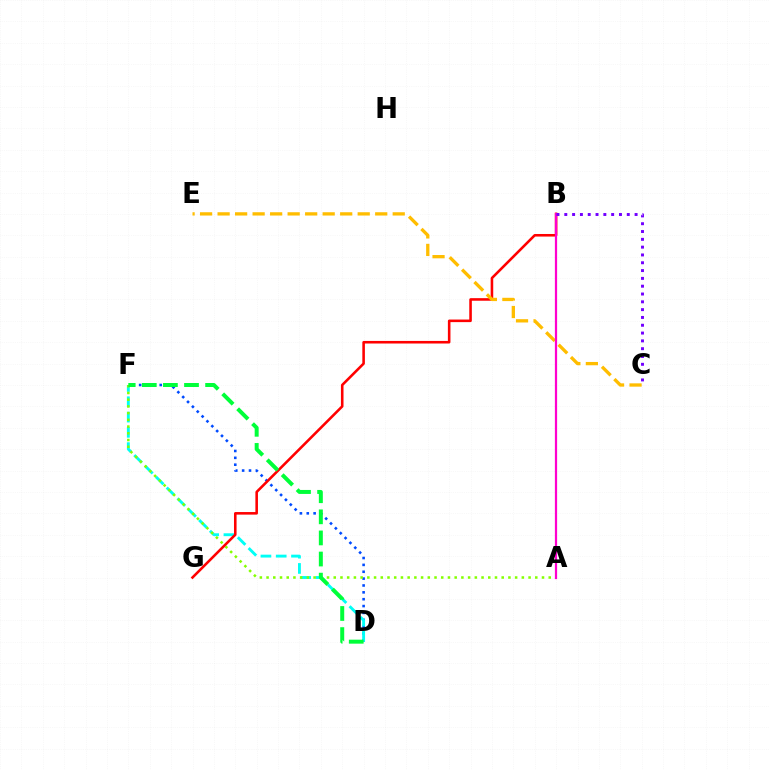{('D', 'F'): [{'color': '#004bff', 'line_style': 'dotted', 'thickness': 1.86}, {'color': '#00fff6', 'line_style': 'dashed', 'thickness': 2.08}, {'color': '#00ff39', 'line_style': 'dashed', 'thickness': 2.87}], ('A', 'F'): [{'color': '#84ff00', 'line_style': 'dotted', 'thickness': 1.83}], ('B', 'G'): [{'color': '#ff0000', 'line_style': 'solid', 'thickness': 1.86}], ('C', 'E'): [{'color': '#ffbd00', 'line_style': 'dashed', 'thickness': 2.38}], ('A', 'B'): [{'color': '#ff00cf', 'line_style': 'solid', 'thickness': 1.61}], ('B', 'C'): [{'color': '#7200ff', 'line_style': 'dotted', 'thickness': 2.12}]}